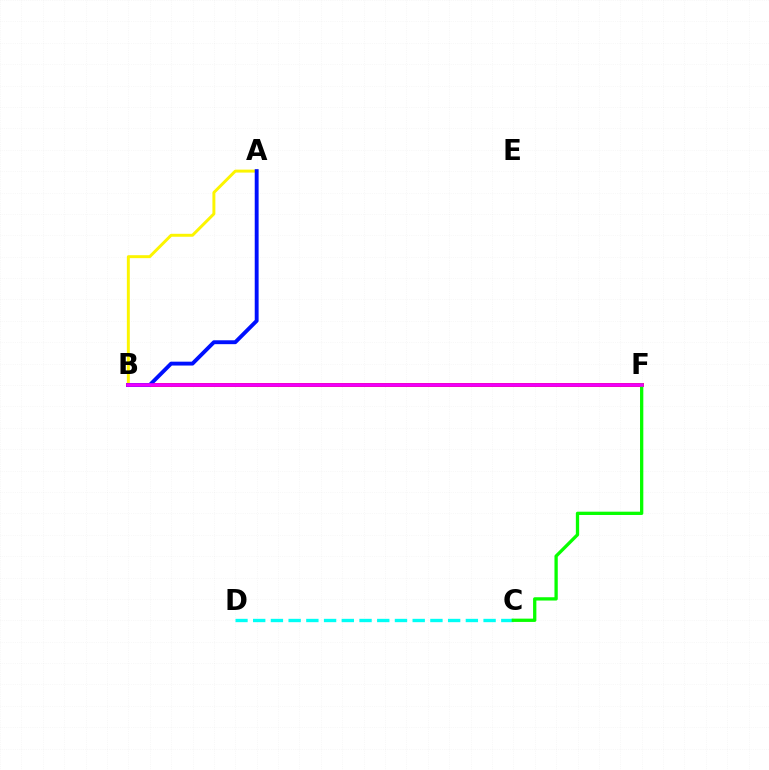{('C', 'D'): [{'color': '#00fff6', 'line_style': 'dashed', 'thickness': 2.41}], ('A', 'B'): [{'color': '#fcf500', 'line_style': 'solid', 'thickness': 2.13}, {'color': '#0010ff', 'line_style': 'solid', 'thickness': 2.79}], ('B', 'F'): [{'color': '#ff0000', 'line_style': 'solid', 'thickness': 2.8}, {'color': '#ee00ff', 'line_style': 'solid', 'thickness': 2.57}], ('C', 'F'): [{'color': '#08ff00', 'line_style': 'solid', 'thickness': 2.37}]}